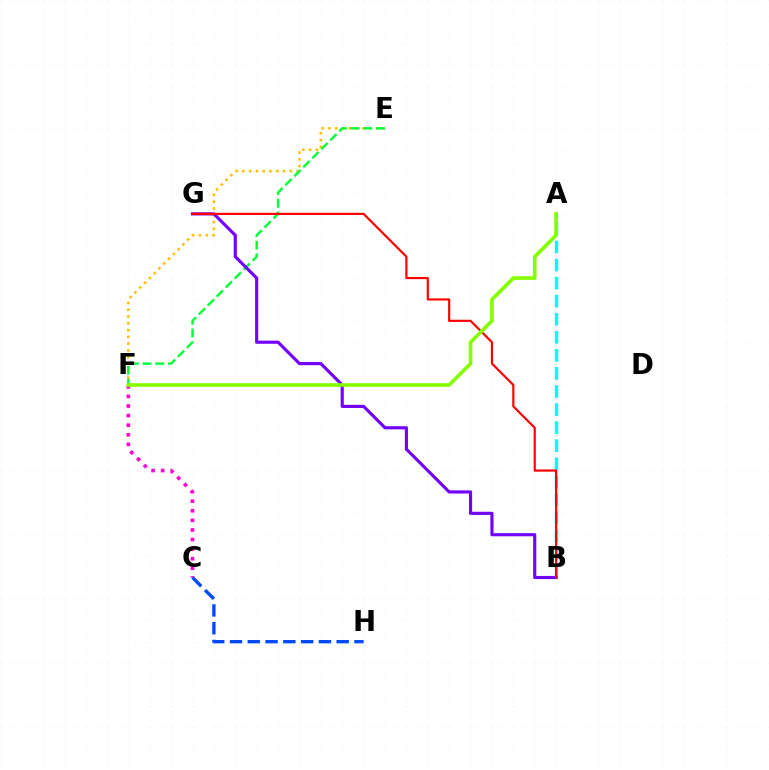{('E', 'F'): [{'color': '#ffbd00', 'line_style': 'dotted', 'thickness': 1.84}, {'color': '#00ff39', 'line_style': 'dashed', 'thickness': 1.73}], ('A', 'B'): [{'color': '#00fff6', 'line_style': 'dashed', 'thickness': 2.45}], ('C', 'F'): [{'color': '#ff00cf', 'line_style': 'dotted', 'thickness': 2.61}], ('B', 'G'): [{'color': '#7200ff', 'line_style': 'solid', 'thickness': 2.26}, {'color': '#ff0000', 'line_style': 'solid', 'thickness': 1.56}], ('A', 'F'): [{'color': '#84ff00', 'line_style': 'solid', 'thickness': 2.62}], ('C', 'H'): [{'color': '#004bff', 'line_style': 'dashed', 'thickness': 2.42}]}